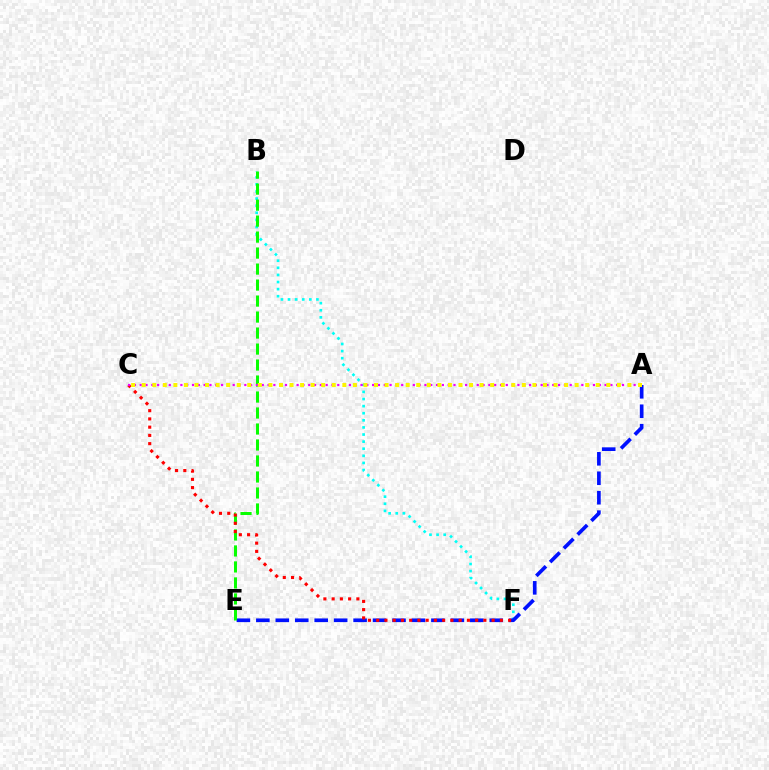{('B', 'F'): [{'color': '#00fff6', 'line_style': 'dotted', 'thickness': 1.93}], ('A', 'E'): [{'color': '#0010ff', 'line_style': 'dashed', 'thickness': 2.64}], ('B', 'E'): [{'color': '#08ff00', 'line_style': 'dashed', 'thickness': 2.17}], ('C', 'F'): [{'color': '#ff0000', 'line_style': 'dotted', 'thickness': 2.24}], ('A', 'C'): [{'color': '#ee00ff', 'line_style': 'dotted', 'thickness': 1.58}, {'color': '#fcf500', 'line_style': 'dotted', 'thickness': 2.87}]}